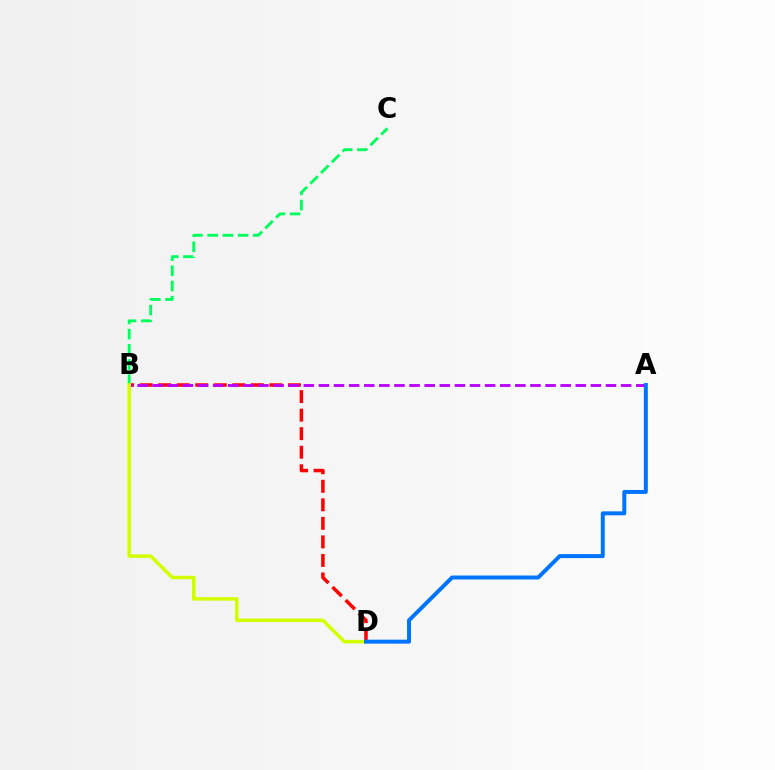{('B', 'D'): [{'color': '#ff0000', 'line_style': 'dashed', 'thickness': 2.52}, {'color': '#d1ff00', 'line_style': 'solid', 'thickness': 2.53}], ('B', 'C'): [{'color': '#00ff5c', 'line_style': 'dashed', 'thickness': 2.06}], ('A', 'B'): [{'color': '#b900ff', 'line_style': 'dashed', 'thickness': 2.05}], ('A', 'D'): [{'color': '#0074ff', 'line_style': 'solid', 'thickness': 2.85}]}